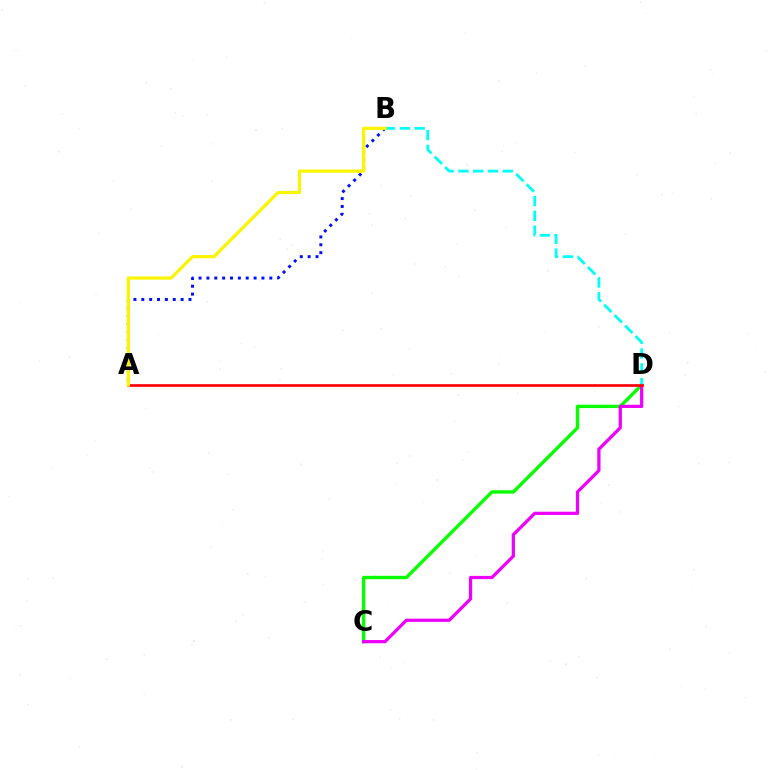{('A', 'B'): [{'color': '#0010ff', 'line_style': 'dotted', 'thickness': 2.14}, {'color': '#fcf500', 'line_style': 'solid', 'thickness': 2.31}], ('C', 'D'): [{'color': '#08ff00', 'line_style': 'solid', 'thickness': 2.43}, {'color': '#ee00ff', 'line_style': 'solid', 'thickness': 2.33}], ('B', 'D'): [{'color': '#00fff6', 'line_style': 'dashed', 'thickness': 2.01}], ('A', 'D'): [{'color': '#ff0000', 'line_style': 'solid', 'thickness': 1.91}]}